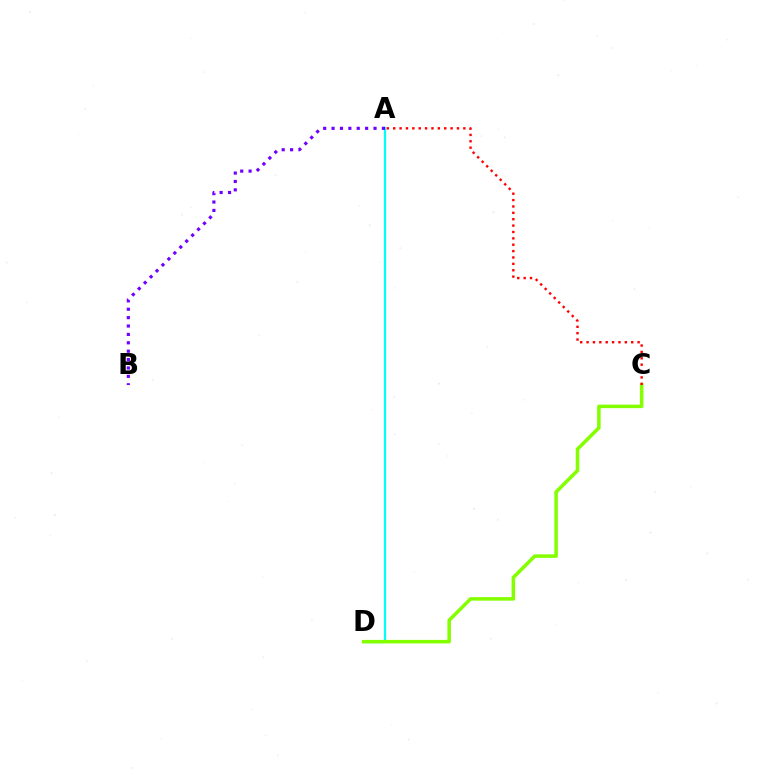{('A', 'D'): [{'color': '#00fff6', 'line_style': 'solid', 'thickness': 1.61}], ('A', 'B'): [{'color': '#7200ff', 'line_style': 'dotted', 'thickness': 2.28}], ('C', 'D'): [{'color': '#84ff00', 'line_style': 'solid', 'thickness': 2.54}], ('A', 'C'): [{'color': '#ff0000', 'line_style': 'dotted', 'thickness': 1.73}]}